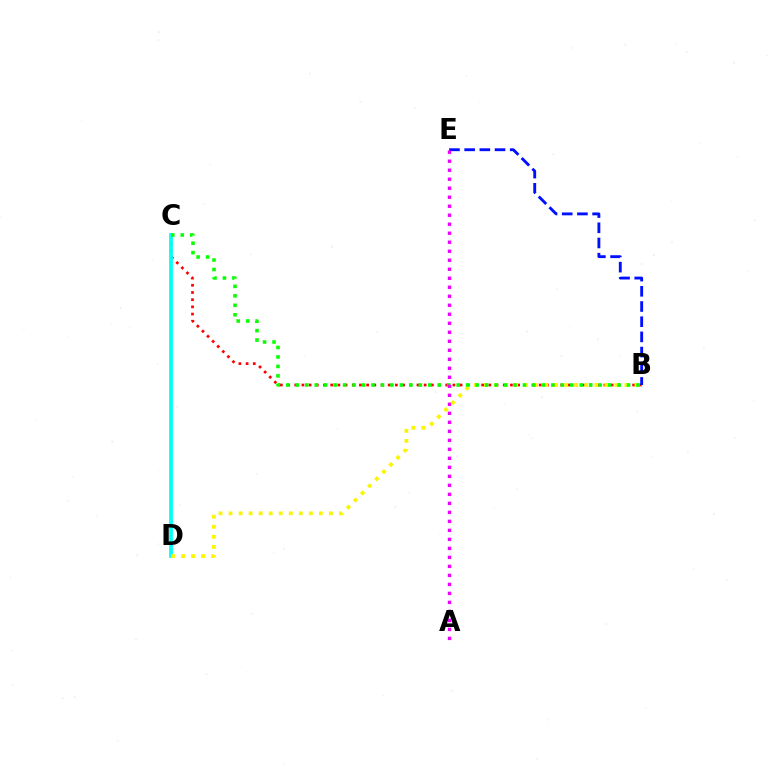{('B', 'C'): [{'color': '#ff0000', 'line_style': 'dotted', 'thickness': 1.95}, {'color': '#08ff00', 'line_style': 'dotted', 'thickness': 2.57}], ('C', 'D'): [{'color': '#00fff6', 'line_style': 'solid', 'thickness': 2.71}], ('B', 'D'): [{'color': '#fcf500', 'line_style': 'dotted', 'thickness': 2.73}], ('B', 'E'): [{'color': '#0010ff', 'line_style': 'dashed', 'thickness': 2.06}], ('A', 'E'): [{'color': '#ee00ff', 'line_style': 'dotted', 'thickness': 2.45}]}